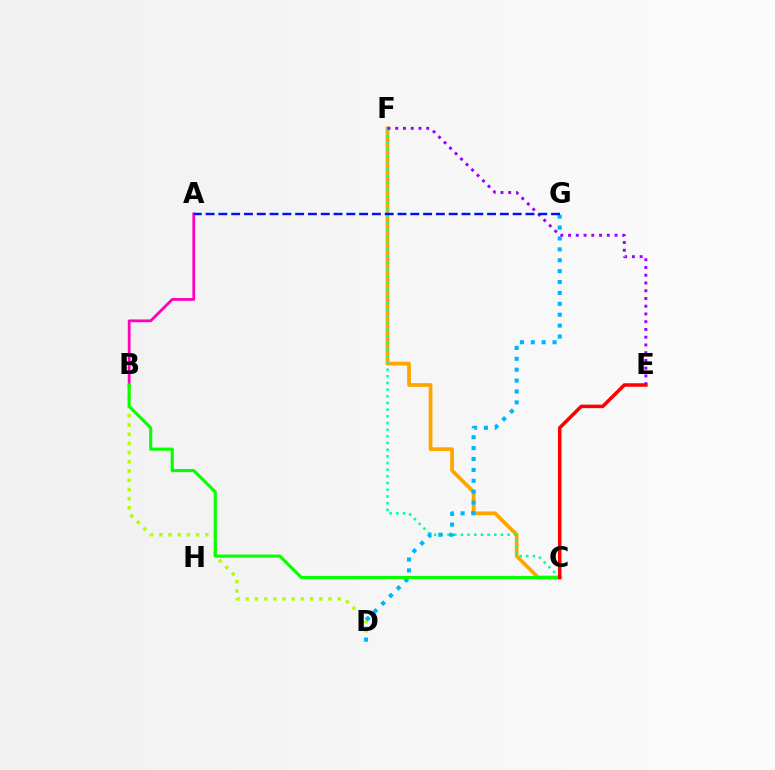{('B', 'D'): [{'color': '#b3ff00', 'line_style': 'dotted', 'thickness': 2.5}], ('C', 'F'): [{'color': '#ffa500', 'line_style': 'solid', 'thickness': 2.7}, {'color': '#00ff9d', 'line_style': 'dotted', 'thickness': 1.81}], ('A', 'B'): [{'color': '#ff00bd', 'line_style': 'solid', 'thickness': 2.0}], ('D', 'G'): [{'color': '#00b5ff', 'line_style': 'dotted', 'thickness': 2.96}], ('B', 'C'): [{'color': '#08ff00', 'line_style': 'solid', 'thickness': 2.25}], ('E', 'F'): [{'color': '#9b00ff', 'line_style': 'dotted', 'thickness': 2.11}], ('C', 'E'): [{'color': '#ff0000', 'line_style': 'solid', 'thickness': 2.53}], ('A', 'G'): [{'color': '#0010ff', 'line_style': 'dashed', 'thickness': 1.74}]}